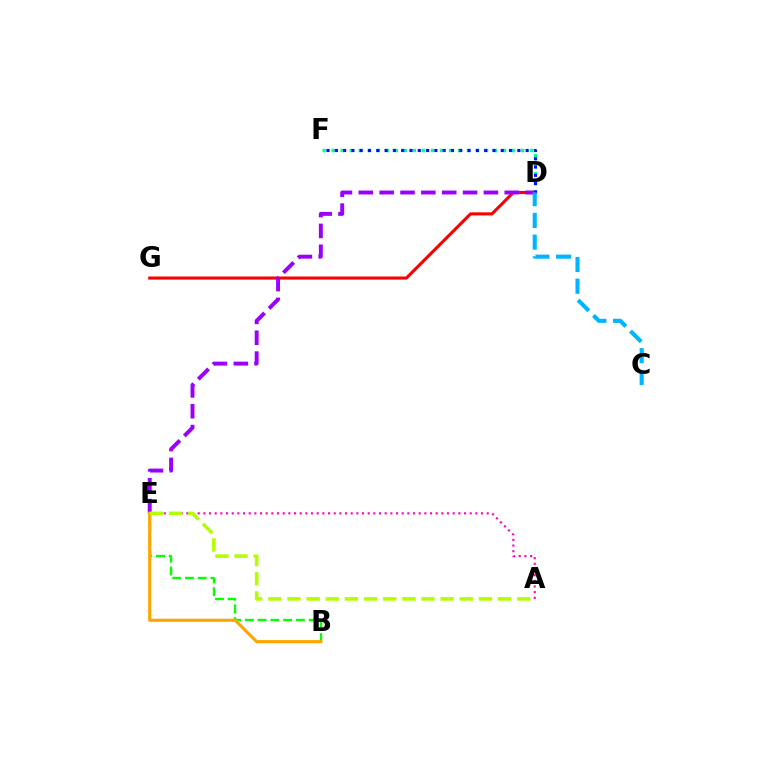{('D', 'F'): [{'color': '#00ff9d', 'line_style': 'dotted', 'thickness': 2.45}, {'color': '#0010ff', 'line_style': 'dotted', 'thickness': 2.25}], ('D', 'G'): [{'color': '#ff0000', 'line_style': 'solid', 'thickness': 2.23}], ('D', 'E'): [{'color': '#9b00ff', 'line_style': 'dashed', 'thickness': 2.83}], ('A', 'E'): [{'color': '#ff00bd', 'line_style': 'dotted', 'thickness': 1.54}, {'color': '#b3ff00', 'line_style': 'dashed', 'thickness': 2.6}], ('B', 'E'): [{'color': '#08ff00', 'line_style': 'dashed', 'thickness': 1.73}, {'color': '#ffa500', 'line_style': 'solid', 'thickness': 2.25}], ('C', 'D'): [{'color': '#00b5ff', 'line_style': 'dashed', 'thickness': 2.95}]}